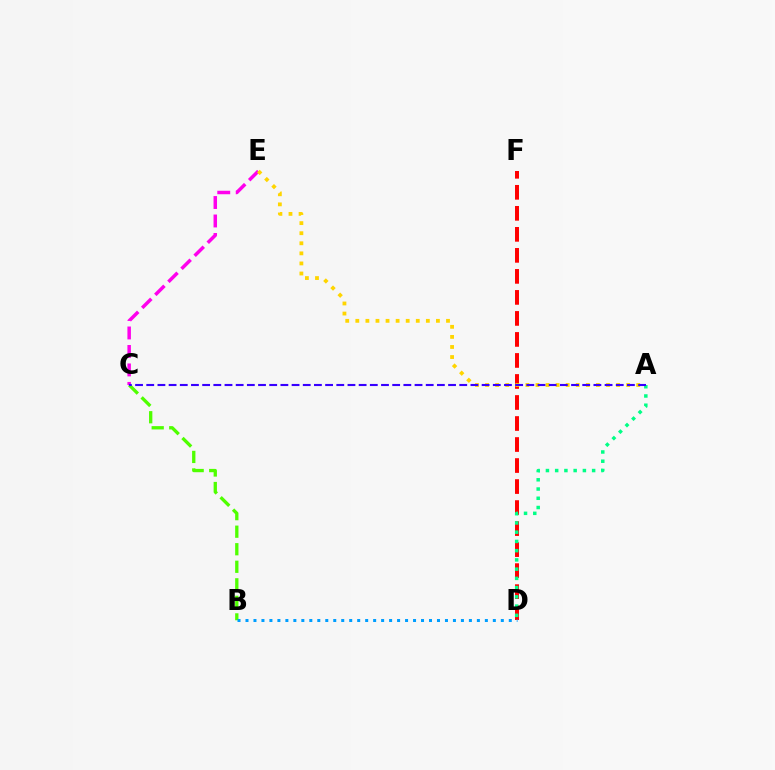{('C', 'E'): [{'color': '#ff00ed', 'line_style': 'dashed', 'thickness': 2.51}], ('D', 'F'): [{'color': '#ff0000', 'line_style': 'dashed', 'thickness': 2.86}], ('A', 'E'): [{'color': '#ffd500', 'line_style': 'dotted', 'thickness': 2.74}], ('B', 'C'): [{'color': '#4fff00', 'line_style': 'dashed', 'thickness': 2.38}], ('B', 'D'): [{'color': '#009eff', 'line_style': 'dotted', 'thickness': 2.17}], ('A', 'D'): [{'color': '#00ff86', 'line_style': 'dotted', 'thickness': 2.51}], ('A', 'C'): [{'color': '#3700ff', 'line_style': 'dashed', 'thickness': 1.52}]}